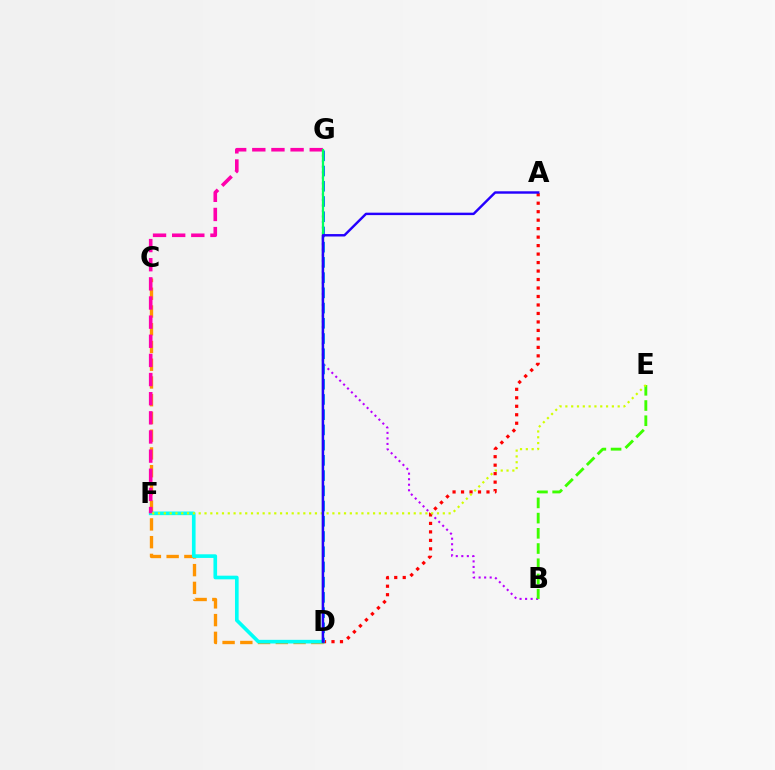{('C', 'D'): [{'color': '#ff9400', 'line_style': 'dashed', 'thickness': 2.41}], ('B', 'G'): [{'color': '#b900ff', 'line_style': 'dotted', 'thickness': 1.5}], ('D', 'F'): [{'color': '#00fff6', 'line_style': 'solid', 'thickness': 2.62}], ('F', 'G'): [{'color': '#ff00ac', 'line_style': 'dashed', 'thickness': 2.6}], ('A', 'D'): [{'color': '#ff0000', 'line_style': 'dotted', 'thickness': 2.3}, {'color': '#2500ff', 'line_style': 'solid', 'thickness': 1.75}], ('B', 'E'): [{'color': '#3dff00', 'line_style': 'dashed', 'thickness': 2.07}], ('D', 'G'): [{'color': '#0074ff', 'line_style': 'dashed', 'thickness': 2.07}, {'color': '#00ff5c', 'line_style': 'solid', 'thickness': 1.63}], ('E', 'F'): [{'color': '#d1ff00', 'line_style': 'dotted', 'thickness': 1.58}]}